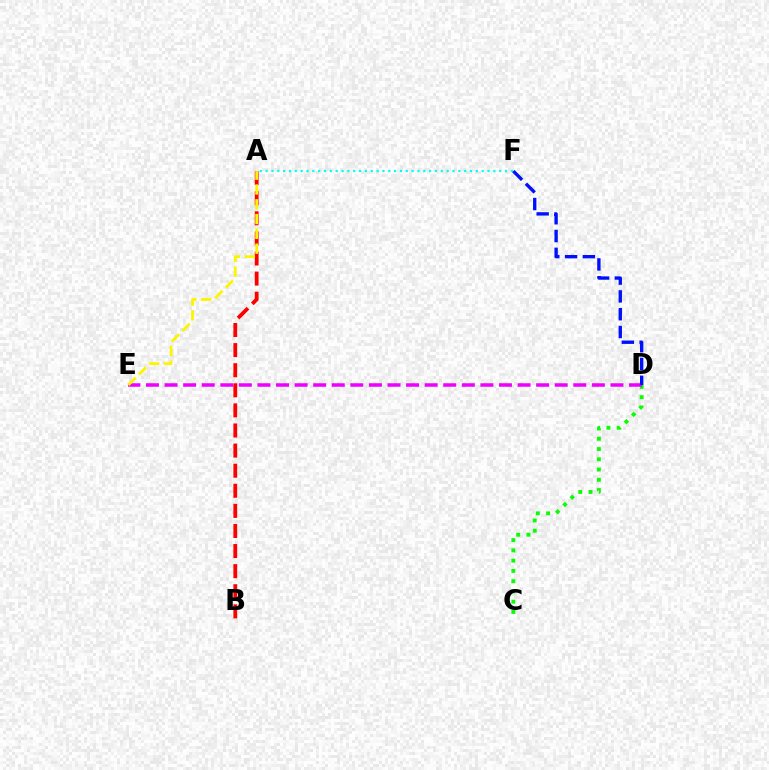{('A', 'F'): [{'color': '#00fff6', 'line_style': 'dotted', 'thickness': 1.59}], ('C', 'D'): [{'color': '#08ff00', 'line_style': 'dotted', 'thickness': 2.79}], ('A', 'B'): [{'color': '#ff0000', 'line_style': 'dashed', 'thickness': 2.73}], ('D', 'E'): [{'color': '#ee00ff', 'line_style': 'dashed', 'thickness': 2.52}], ('A', 'E'): [{'color': '#fcf500', 'line_style': 'dashed', 'thickness': 2.01}], ('D', 'F'): [{'color': '#0010ff', 'line_style': 'dashed', 'thickness': 2.42}]}